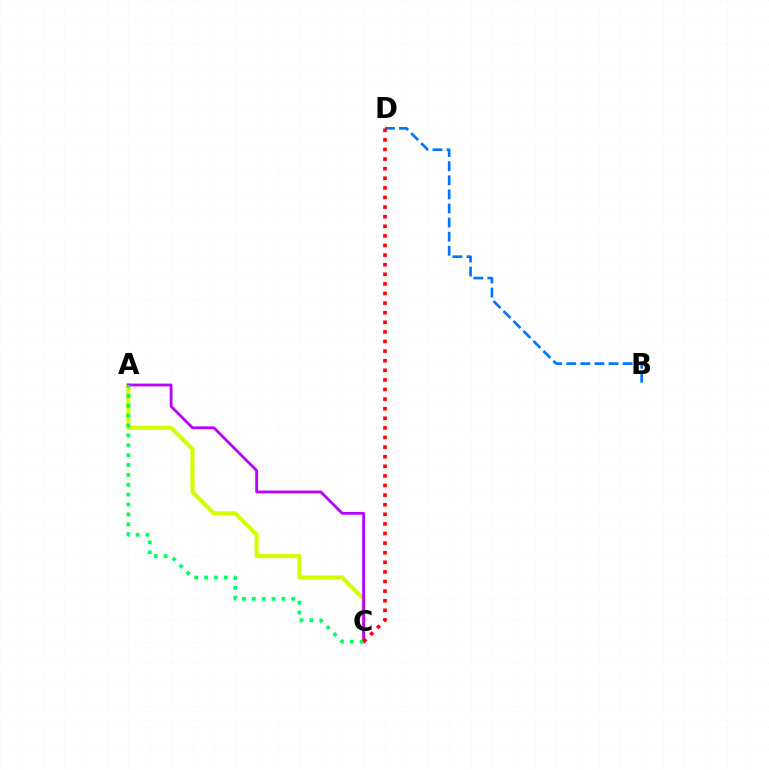{('A', 'C'): [{'color': '#d1ff00', 'line_style': 'solid', 'thickness': 2.96}, {'color': '#b900ff', 'line_style': 'solid', 'thickness': 2.02}, {'color': '#00ff5c', 'line_style': 'dotted', 'thickness': 2.68}], ('B', 'D'): [{'color': '#0074ff', 'line_style': 'dashed', 'thickness': 1.91}], ('C', 'D'): [{'color': '#ff0000', 'line_style': 'dotted', 'thickness': 2.61}]}